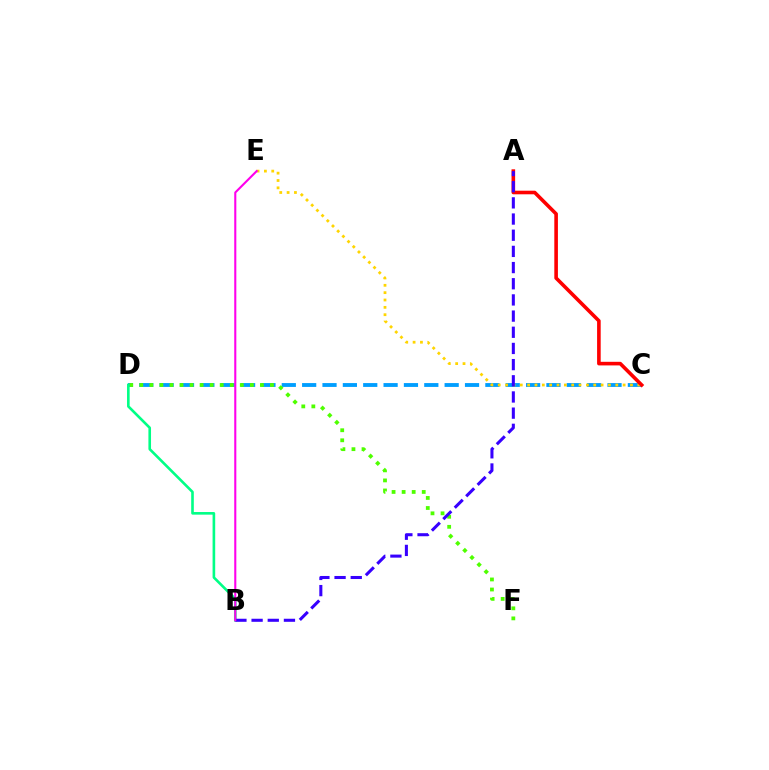{('C', 'D'): [{'color': '#009eff', 'line_style': 'dashed', 'thickness': 2.77}], ('D', 'F'): [{'color': '#4fff00', 'line_style': 'dotted', 'thickness': 2.73}], ('C', 'E'): [{'color': '#ffd500', 'line_style': 'dotted', 'thickness': 2.0}], ('A', 'C'): [{'color': '#ff0000', 'line_style': 'solid', 'thickness': 2.59}], ('B', 'D'): [{'color': '#00ff86', 'line_style': 'solid', 'thickness': 1.89}], ('A', 'B'): [{'color': '#3700ff', 'line_style': 'dashed', 'thickness': 2.2}], ('B', 'E'): [{'color': '#ff00ed', 'line_style': 'solid', 'thickness': 1.51}]}